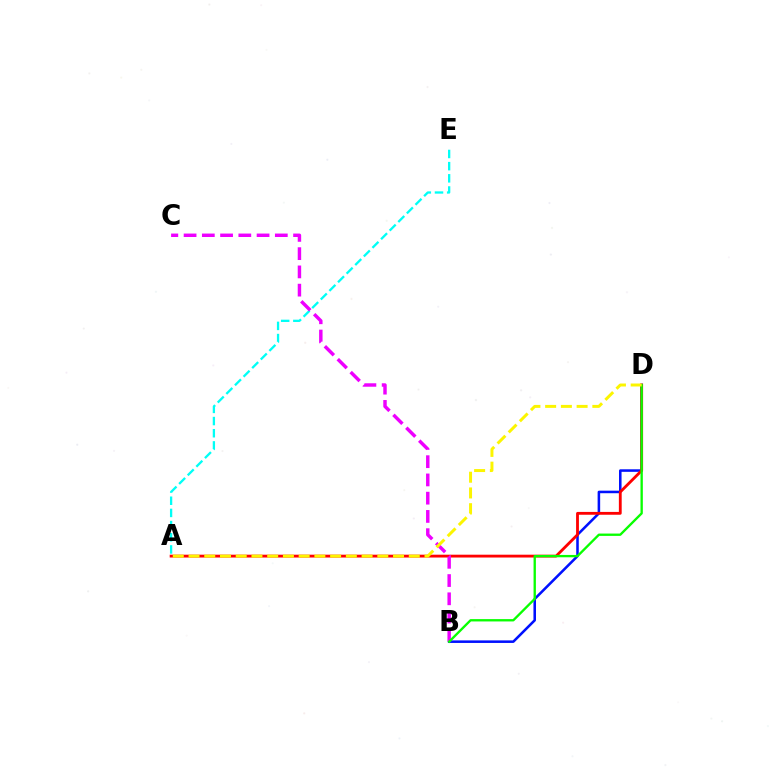{('B', 'D'): [{'color': '#0010ff', 'line_style': 'solid', 'thickness': 1.84}, {'color': '#08ff00', 'line_style': 'solid', 'thickness': 1.68}], ('A', 'D'): [{'color': '#ff0000', 'line_style': 'solid', 'thickness': 2.04}, {'color': '#fcf500', 'line_style': 'dashed', 'thickness': 2.14}], ('A', 'E'): [{'color': '#00fff6', 'line_style': 'dashed', 'thickness': 1.65}], ('B', 'C'): [{'color': '#ee00ff', 'line_style': 'dashed', 'thickness': 2.48}]}